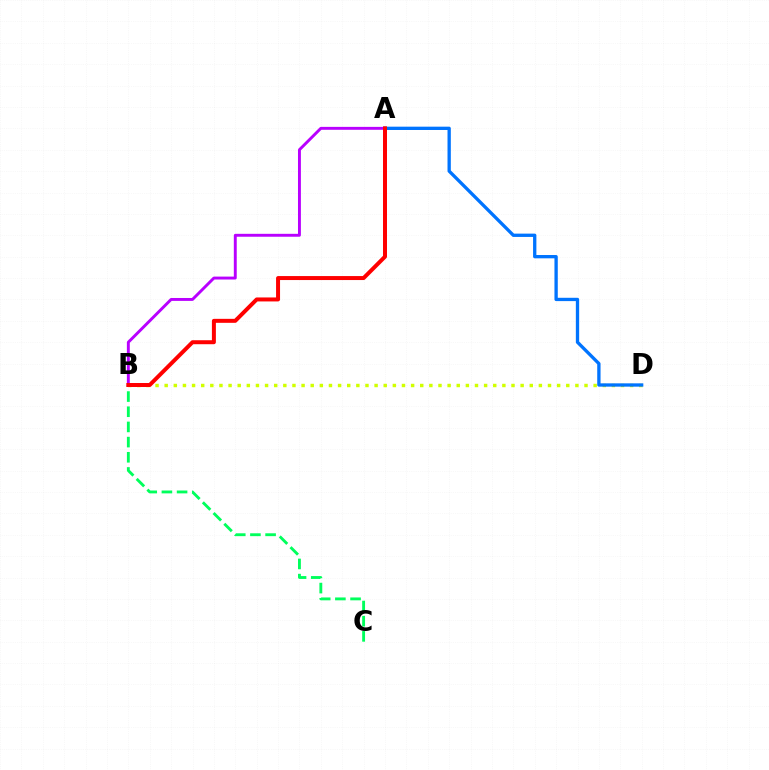{('B', 'C'): [{'color': '#00ff5c', 'line_style': 'dashed', 'thickness': 2.06}], ('B', 'D'): [{'color': '#d1ff00', 'line_style': 'dotted', 'thickness': 2.48}], ('A', 'B'): [{'color': '#b900ff', 'line_style': 'solid', 'thickness': 2.1}, {'color': '#ff0000', 'line_style': 'solid', 'thickness': 2.87}], ('A', 'D'): [{'color': '#0074ff', 'line_style': 'solid', 'thickness': 2.39}]}